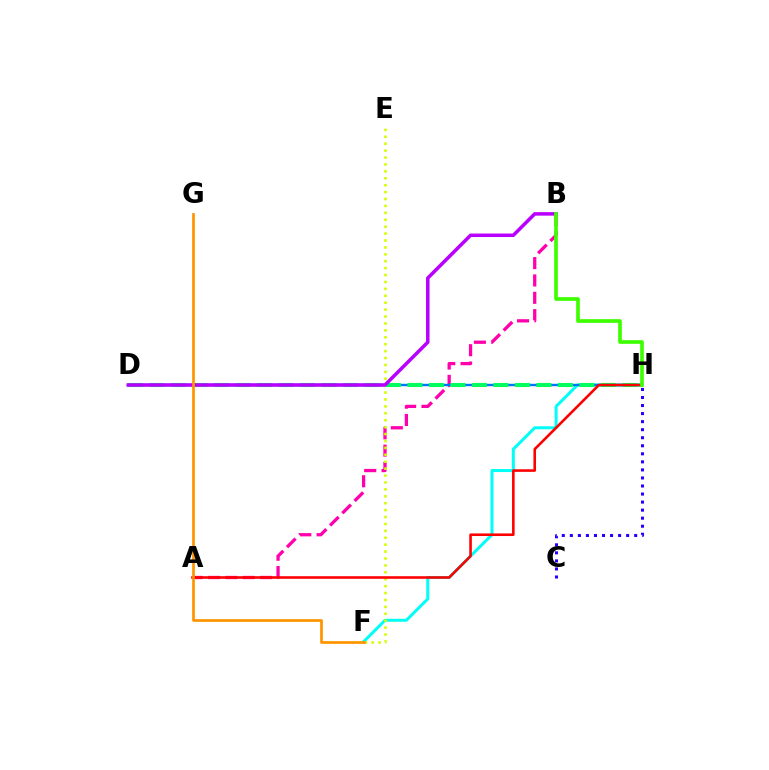{('A', 'B'): [{'color': '#ff00ac', 'line_style': 'dashed', 'thickness': 2.36}], ('F', 'H'): [{'color': '#00fff6', 'line_style': 'solid', 'thickness': 2.17}], ('E', 'F'): [{'color': '#d1ff00', 'line_style': 'dotted', 'thickness': 1.88}], ('D', 'H'): [{'color': '#0074ff', 'line_style': 'solid', 'thickness': 1.74}, {'color': '#00ff5c', 'line_style': 'dashed', 'thickness': 2.92}], ('B', 'D'): [{'color': '#b900ff', 'line_style': 'solid', 'thickness': 2.53}], ('A', 'H'): [{'color': '#ff0000', 'line_style': 'solid', 'thickness': 1.87}], ('F', 'G'): [{'color': '#ff9400', 'line_style': 'solid', 'thickness': 1.95}], ('B', 'H'): [{'color': '#3dff00', 'line_style': 'solid', 'thickness': 2.65}], ('C', 'H'): [{'color': '#2500ff', 'line_style': 'dotted', 'thickness': 2.19}]}